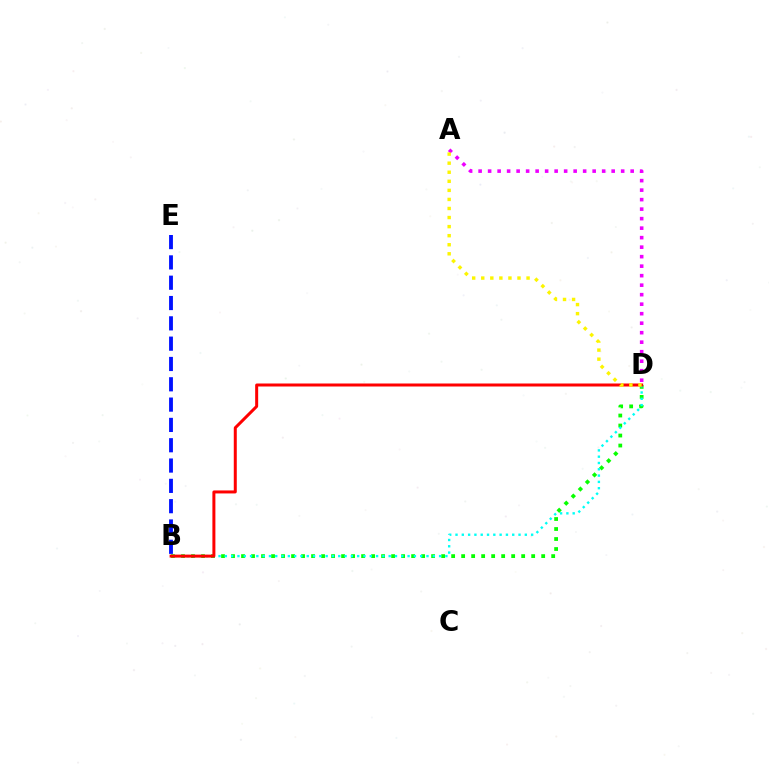{('B', 'D'): [{'color': '#08ff00', 'line_style': 'dotted', 'thickness': 2.72}, {'color': '#00fff6', 'line_style': 'dotted', 'thickness': 1.71}, {'color': '#ff0000', 'line_style': 'solid', 'thickness': 2.16}], ('A', 'D'): [{'color': '#ee00ff', 'line_style': 'dotted', 'thickness': 2.58}, {'color': '#fcf500', 'line_style': 'dotted', 'thickness': 2.46}], ('B', 'E'): [{'color': '#0010ff', 'line_style': 'dashed', 'thickness': 2.76}]}